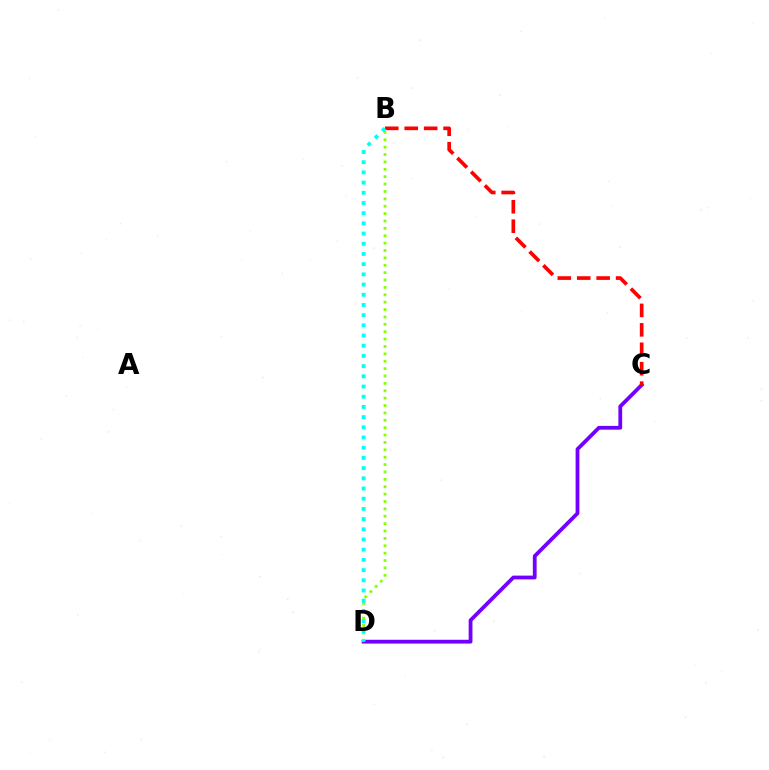{('C', 'D'): [{'color': '#7200ff', 'line_style': 'solid', 'thickness': 2.73}], ('B', 'D'): [{'color': '#84ff00', 'line_style': 'dotted', 'thickness': 2.01}, {'color': '#00fff6', 'line_style': 'dotted', 'thickness': 2.77}], ('B', 'C'): [{'color': '#ff0000', 'line_style': 'dashed', 'thickness': 2.64}]}